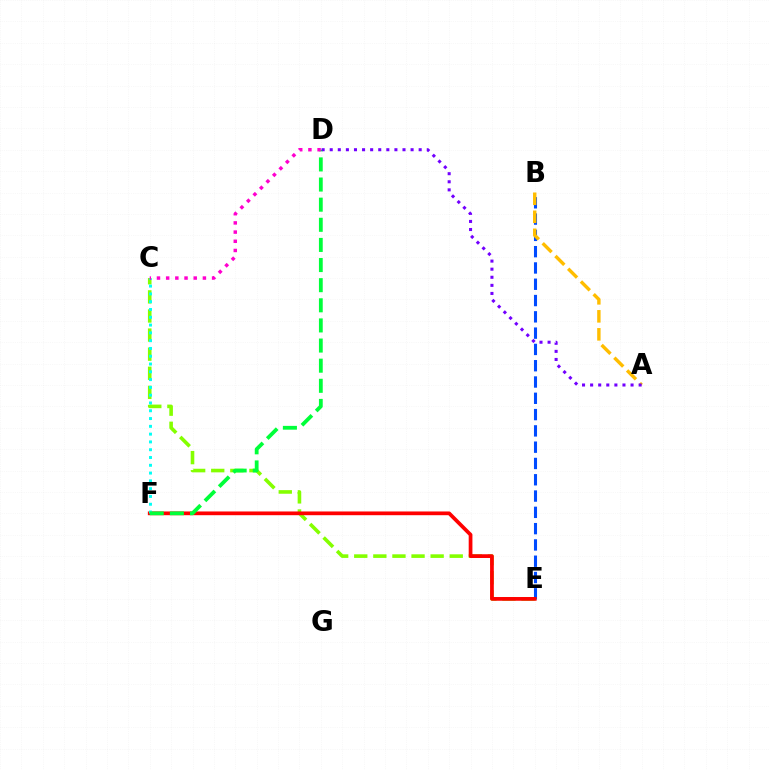{('B', 'E'): [{'color': '#004bff', 'line_style': 'dashed', 'thickness': 2.21}], ('C', 'E'): [{'color': '#84ff00', 'line_style': 'dashed', 'thickness': 2.59}], ('E', 'F'): [{'color': '#ff0000', 'line_style': 'solid', 'thickness': 2.69}], ('C', 'F'): [{'color': '#00fff6', 'line_style': 'dotted', 'thickness': 2.12}], ('D', 'F'): [{'color': '#00ff39', 'line_style': 'dashed', 'thickness': 2.73}], ('A', 'B'): [{'color': '#ffbd00', 'line_style': 'dashed', 'thickness': 2.45}], ('C', 'D'): [{'color': '#ff00cf', 'line_style': 'dotted', 'thickness': 2.5}], ('A', 'D'): [{'color': '#7200ff', 'line_style': 'dotted', 'thickness': 2.2}]}